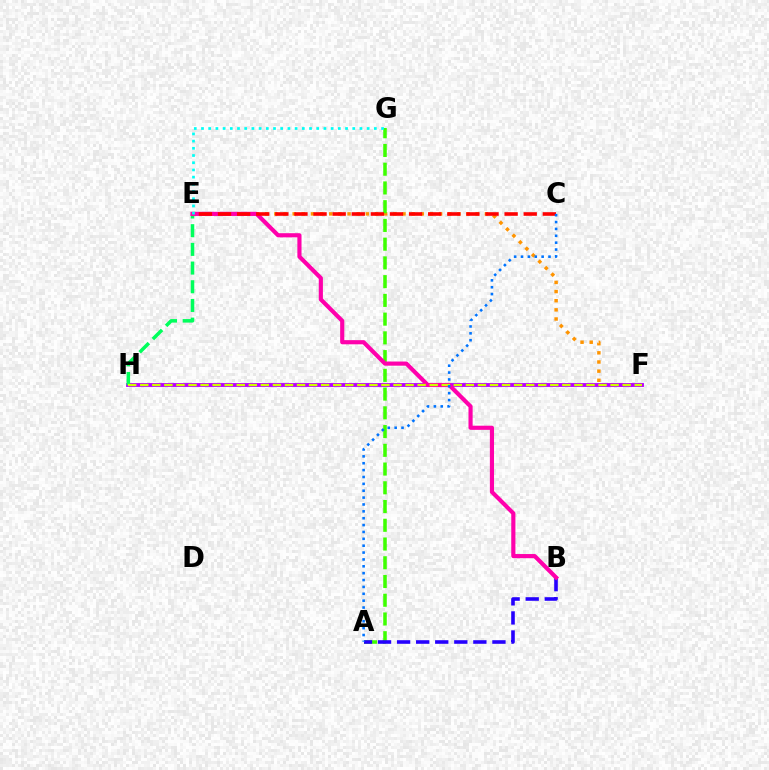{('E', 'F'): [{'color': '#ff9400', 'line_style': 'dotted', 'thickness': 2.49}], ('A', 'G'): [{'color': '#3dff00', 'line_style': 'dashed', 'thickness': 2.55}], ('F', 'H'): [{'color': '#b900ff', 'line_style': 'solid', 'thickness': 2.78}, {'color': '#d1ff00', 'line_style': 'dashed', 'thickness': 1.64}], ('E', 'H'): [{'color': '#00ff5c', 'line_style': 'dashed', 'thickness': 2.54}], ('A', 'B'): [{'color': '#2500ff', 'line_style': 'dashed', 'thickness': 2.59}], ('B', 'E'): [{'color': '#ff00ac', 'line_style': 'solid', 'thickness': 2.99}], ('C', 'E'): [{'color': '#ff0000', 'line_style': 'dashed', 'thickness': 2.6}], ('A', 'C'): [{'color': '#0074ff', 'line_style': 'dotted', 'thickness': 1.87}], ('E', 'G'): [{'color': '#00fff6', 'line_style': 'dotted', 'thickness': 1.96}]}